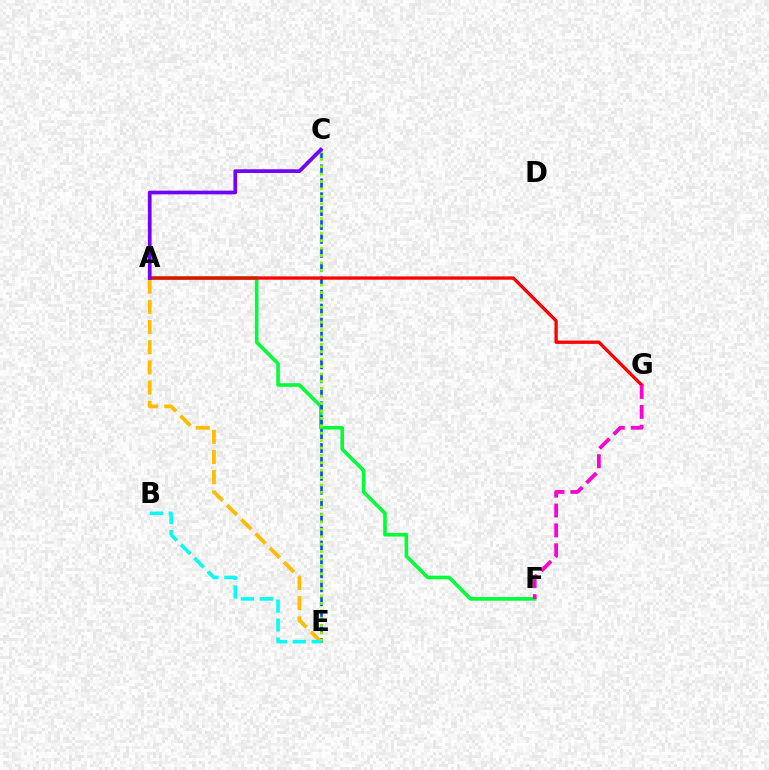{('A', 'F'): [{'color': '#00ff39', 'line_style': 'solid', 'thickness': 2.59}], ('C', 'E'): [{'color': '#004bff', 'line_style': 'dashed', 'thickness': 1.89}, {'color': '#84ff00', 'line_style': 'dotted', 'thickness': 2.01}], ('A', 'E'): [{'color': '#ffbd00', 'line_style': 'dashed', 'thickness': 2.74}], ('B', 'E'): [{'color': '#00fff6', 'line_style': 'dashed', 'thickness': 2.57}], ('A', 'G'): [{'color': '#ff0000', 'line_style': 'solid', 'thickness': 2.37}], ('A', 'C'): [{'color': '#7200ff', 'line_style': 'solid', 'thickness': 2.67}], ('F', 'G'): [{'color': '#ff00cf', 'line_style': 'dashed', 'thickness': 2.7}]}